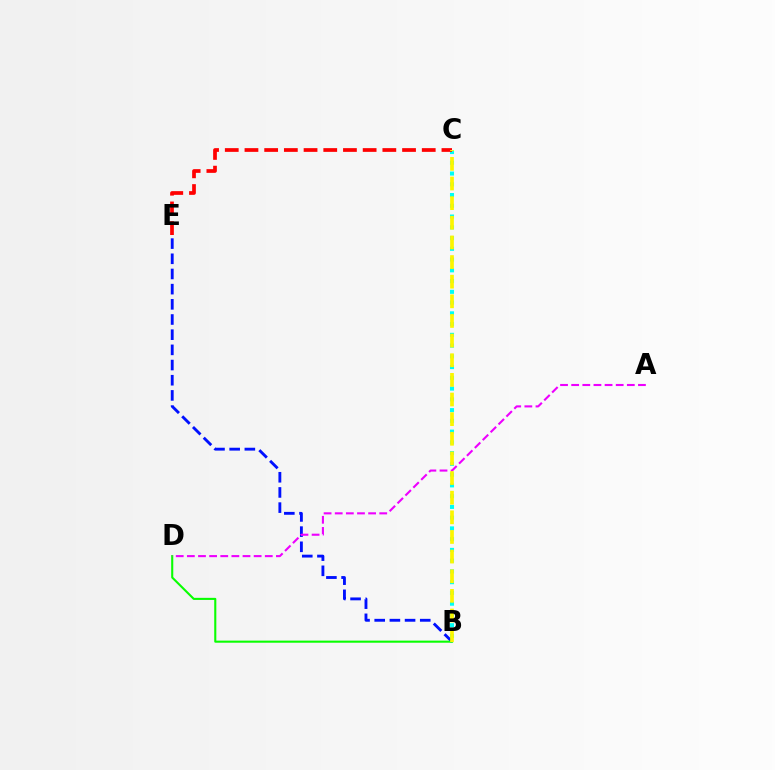{('B', 'E'): [{'color': '#0010ff', 'line_style': 'dashed', 'thickness': 2.06}], ('B', 'C'): [{'color': '#00fff6', 'line_style': 'dotted', 'thickness': 2.92}, {'color': '#fcf500', 'line_style': 'dashed', 'thickness': 2.67}], ('B', 'D'): [{'color': '#08ff00', 'line_style': 'solid', 'thickness': 1.51}], ('C', 'E'): [{'color': '#ff0000', 'line_style': 'dashed', 'thickness': 2.68}], ('A', 'D'): [{'color': '#ee00ff', 'line_style': 'dashed', 'thickness': 1.51}]}